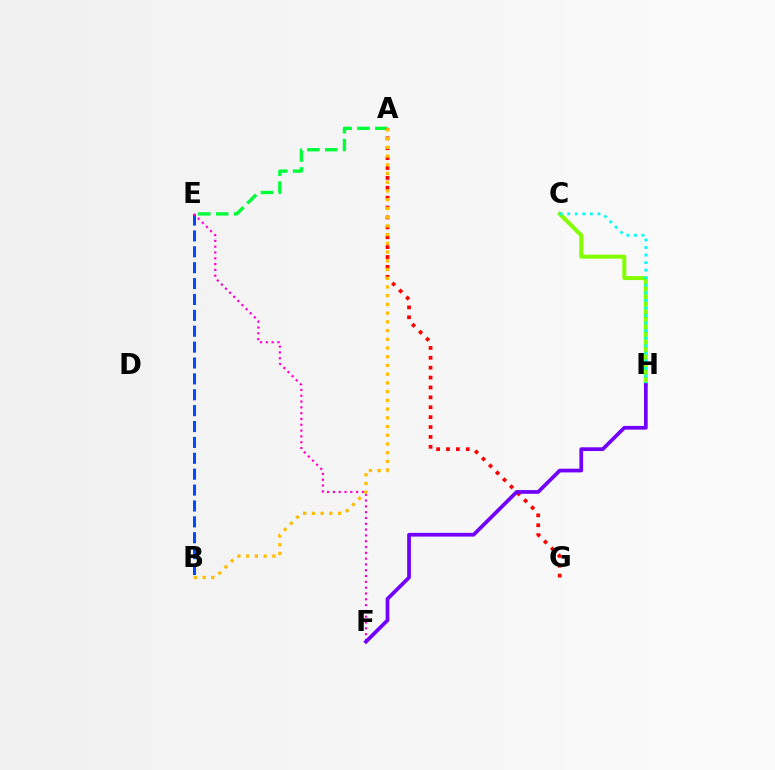{('B', 'E'): [{'color': '#004bff', 'line_style': 'dashed', 'thickness': 2.16}], ('A', 'E'): [{'color': '#00ff39', 'line_style': 'dashed', 'thickness': 2.43}], ('E', 'F'): [{'color': '#ff00cf', 'line_style': 'dotted', 'thickness': 1.58}], ('A', 'G'): [{'color': '#ff0000', 'line_style': 'dotted', 'thickness': 2.69}], ('C', 'H'): [{'color': '#84ff00', 'line_style': 'solid', 'thickness': 2.89}, {'color': '#00fff6', 'line_style': 'dotted', 'thickness': 2.05}], ('F', 'H'): [{'color': '#7200ff', 'line_style': 'solid', 'thickness': 2.68}], ('A', 'B'): [{'color': '#ffbd00', 'line_style': 'dotted', 'thickness': 2.37}]}